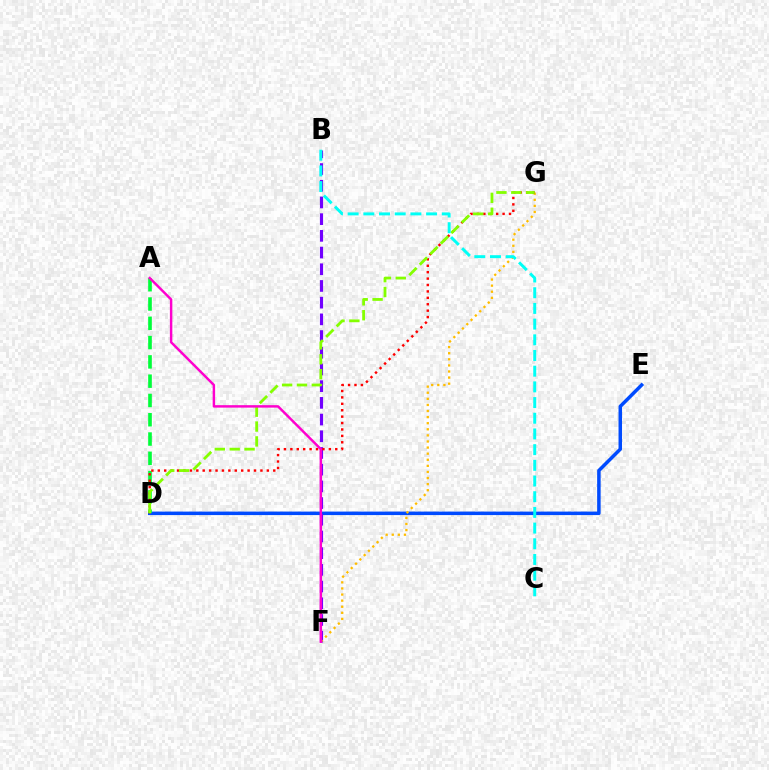{('D', 'E'): [{'color': '#004bff', 'line_style': 'solid', 'thickness': 2.52}], ('B', 'F'): [{'color': '#7200ff', 'line_style': 'dashed', 'thickness': 2.27}], ('F', 'G'): [{'color': '#ffbd00', 'line_style': 'dotted', 'thickness': 1.66}], ('A', 'D'): [{'color': '#00ff39', 'line_style': 'dashed', 'thickness': 2.62}], ('D', 'G'): [{'color': '#ff0000', 'line_style': 'dotted', 'thickness': 1.74}, {'color': '#84ff00', 'line_style': 'dashed', 'thickness': 2.02}], ('A', 'F'): [{'color': '#ff00cf', 'line_style': 'solid', 'thickness': 1.77}], ('B', 'C'): [{'color': '#00fff6', 'line_style': 'dashed', 'thickness': 2.13}]}